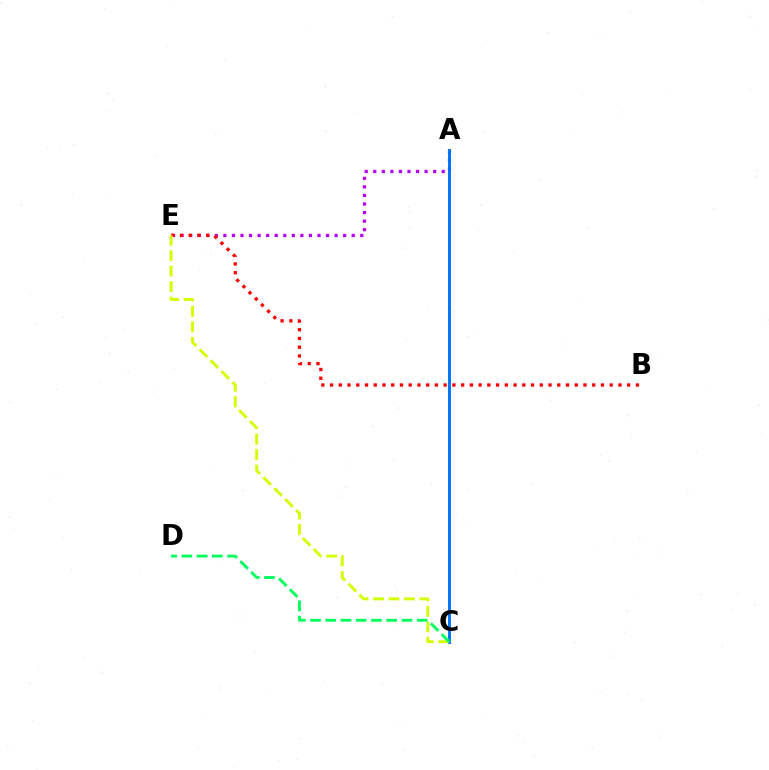{('A', 'E'): [{'color': '#b900ff', 'line_style': 'dotted', 'thickness': 2.32}], ('A', 'C'): [{'color': '#0074ff', 'line_style': 'solid', 'thickness': 2.09}], ('B', 'E'): [{'color': '#ff0000', 'line_style': 'dotted', 'thickness': 2.37}], ('C', 'E'): [{'color': '#d1ff00', 'line_style': 'dashed', 'thickness': 2.1}], ('C', 'D'): [{'color': '#00ff5c', 'line_style': 'dashed', 'thickness': 2.07}]}